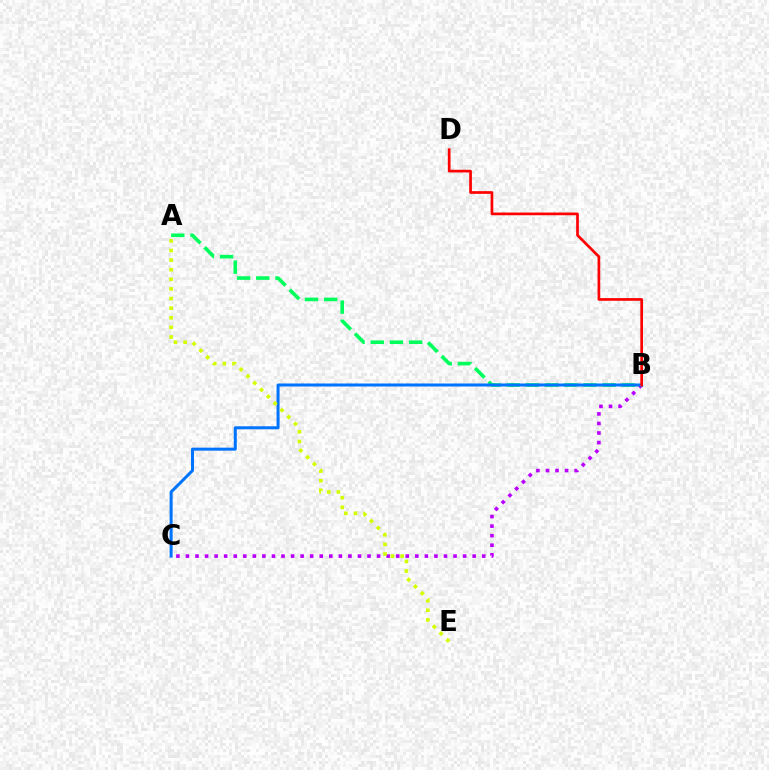{('B', 'C'): [{'color': '#b900ff', 'line_style': 'dotted', 'thickness': 2.6}, {'color': '#0074ff', 'line_style': 'solid', 'thickness': 2.17}], ('A', 'B'): [{'color': '#00ff5c', 'line_style': 'dashed', 'thickness': 2.61}], ('A', 'E'): [{'color': '#d1ff00', 'line_style': 'dotted', 'thickness': 2.61}], ('B', 'D'): [{'color': '#ff0000', 'line_style': 'solid', 'thickness': 1.94}]}